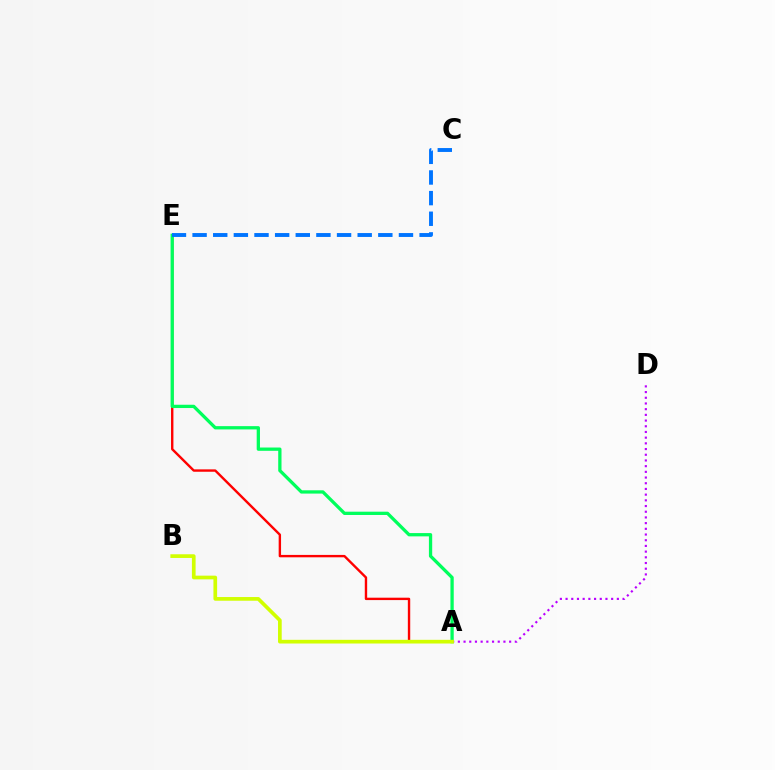{('A', 'E'): [{'color': '#ff0000', 'line_style': 'solid', 'thickness': 1.72}, {'color': '#00ff5c', 'line_style': 'solid', 'thickness': 2.36}], ('A', 'D'): [{'color': '#b900ff', 'line_style': 'dotted', 'thickness': 1.55}], ('A', 'B'): [{'color': '#d1ff00', 'line_style': 'solid', 'thickness': 2.66}], ('C', 'E'): [{'color': '#0074ff', 'line_style': 'dashed', 'thickness': 2.8}]}